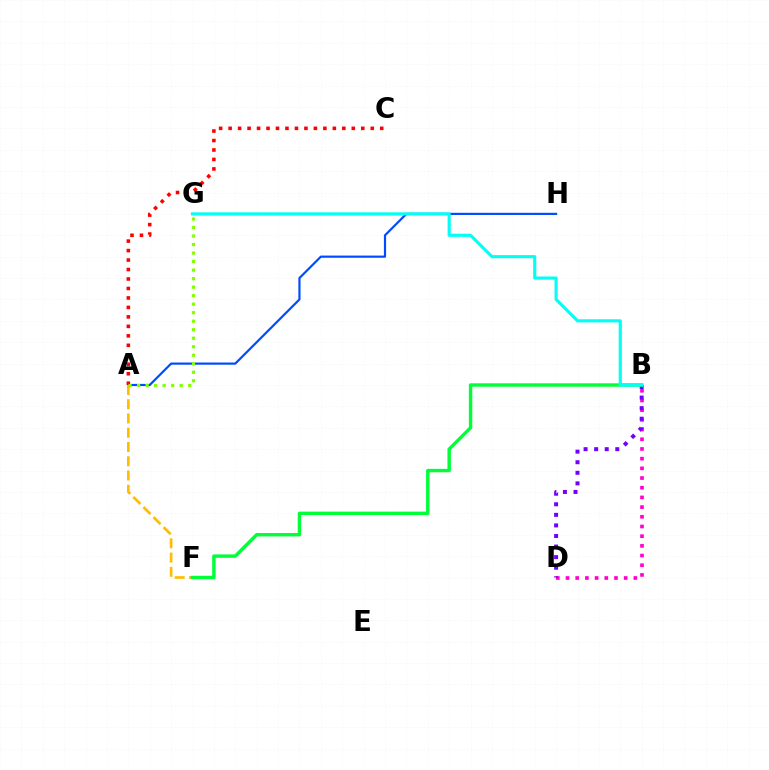{('A', 'H'): [{'color': '#004bff', 'line_style': 'solid', 'thickness': 1.57}], ('A', 'F'): [{'color': '#ffbd00', 'line_style': 'dashed', 'thickness': 1.94}], ('B', 'D'): [{'color': '#ff00cf', 'line_style': 'dotted', 'thickness': 2.63}, {'color': '#7200ff', 'line_style': 'dotted', 'thickness': 2.87}], ('A', 'C'): [{'color': '#ff0000', 'line_style': 'dotted', 'thickness': 2.57}], ('A', 'G'): [{'color': '#84ff00', 'line_style': 'dotted', 'thickness': 2.31}], ('B', 'F'): [{'color': '#00ff39', 'line_style': 'solid', 'thickness': 2.46}], ('B', 'G'): [{'color': '#00fff6', 'line_style': 'solid', 'thickness': 2.26}]}